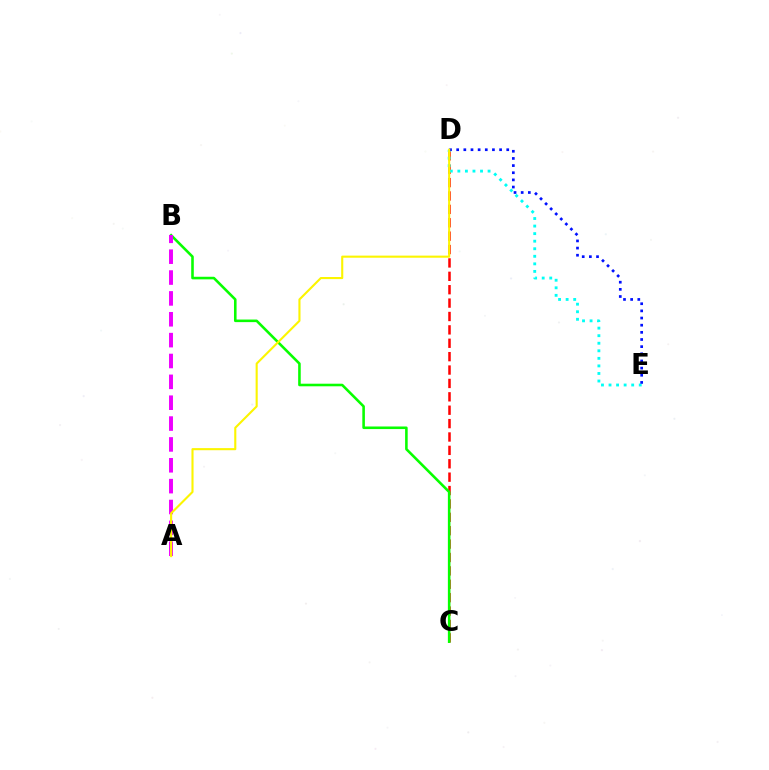{('C', 'D'): [{'color': '#ff0000', 'line_style': 'dashed', 'thickness': 1.82}], ('B', 'C'): [{'color': '#08ff00', 'line_style': 'solid', 'thickness': 1.86}], ('A', 'B'): [{'color': '#ee00ff', 'line_style': 'dashed', 'thickness': 2.83}], ('D', 'E'): [{'color': '#00fff6', 'line_style': 'dotted', 'thickness': 2.05}, {'color': '#0010ff', 'line_style': 'dotted', 'thickness': 1.94}], ('A', 'D'): [{'color': '#fcf500', 'line_style': 'solid', 'thickness': 1.52}]}